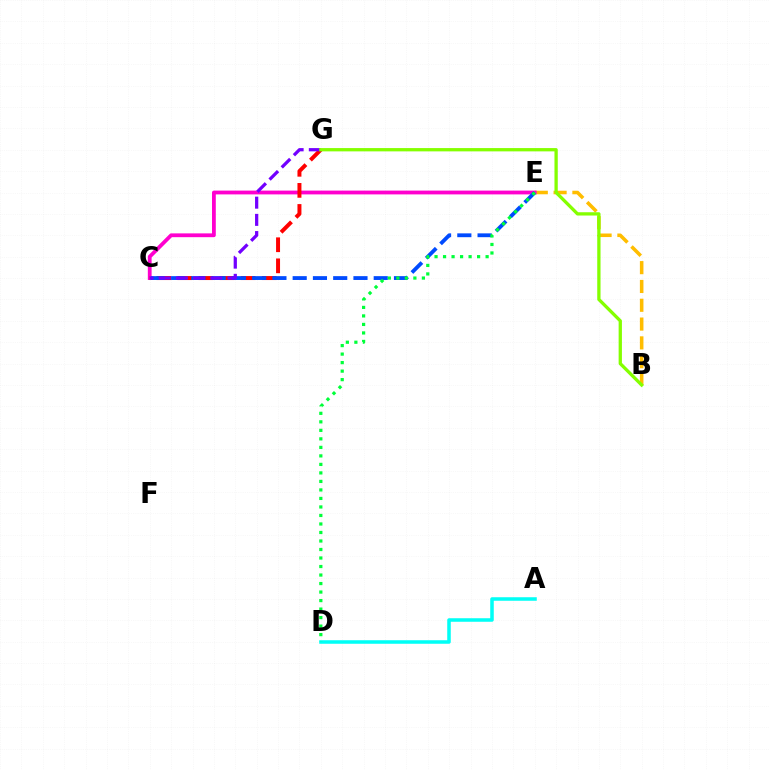{('A', 'D'): [{'color': '#00fff6', 'line_style': 'solid', 'thickness': 2.54}], ('B', 'E'): [{'color': '#ffbd00', 'line_style': 'dashed', 'thickness': 2.56}], ('C', 'E'): [{'color': '#ff00cf', 'line_style': 'solid', 'thickness': 2.73}, {'color': '#004bff', 'line_style': 'dashed', 'thickness': 2.75}], ('C', 'G'): [{'color': '#ff0000', 'line_style': 'dashed', 'thickness': 2.86}, {'color': '#7200ff', 'line_style': 'dashed', 'thickness': 2.34}], ('D', 'E'): [{'color': '#00ff39', 'line_style': 'dotted', 'thickness': 2.31}], ('B', 'G'): [{'color': '#84ff00', 'line_style': 'solid', 'thickness': 2.37}]}